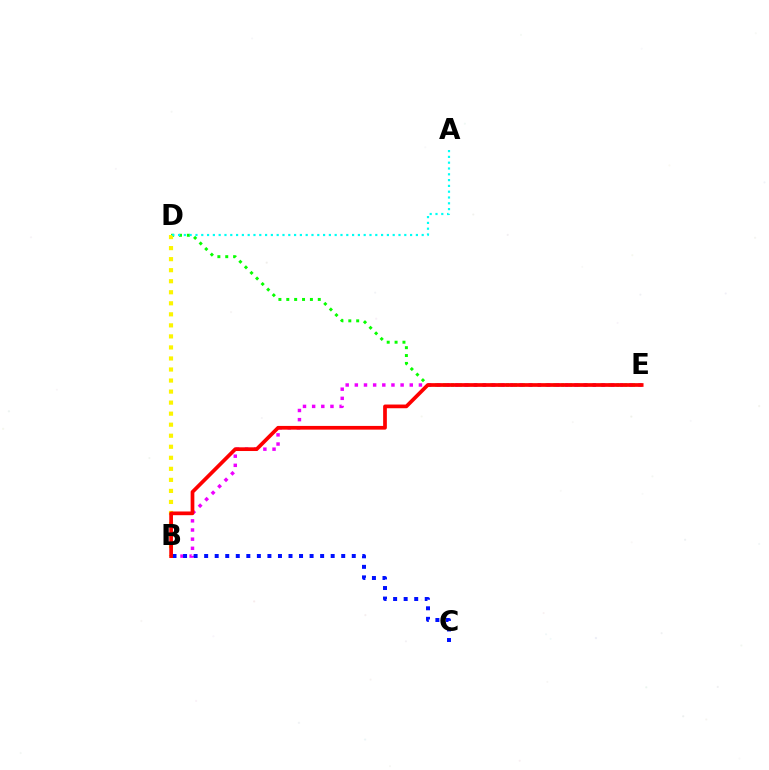{('D', 'E'): [{'color': '#08ff00', 'line_style': 'dotted', 'thickness': 2.14}], ('B', 'D'): [{'color': '#fcf500', 'line_style': 'dotted', 'thickness': 3.0}], ('B', 'E'): [{'color': '#ee00ff', 'line_style': 'dotted', 'thickness': 2.49}, {'color': '#ff0000', 'line_style': 'solid', 'thickness': 2.67}], ('A', 'D'): [{'color': '#00fff6', 'line_style': 'dotted', 'thickness': 1.58}], ('B', 'C'): [{'color': '#0010ff', 'line_style': 'dotted', 'thickness': 2.86}]}